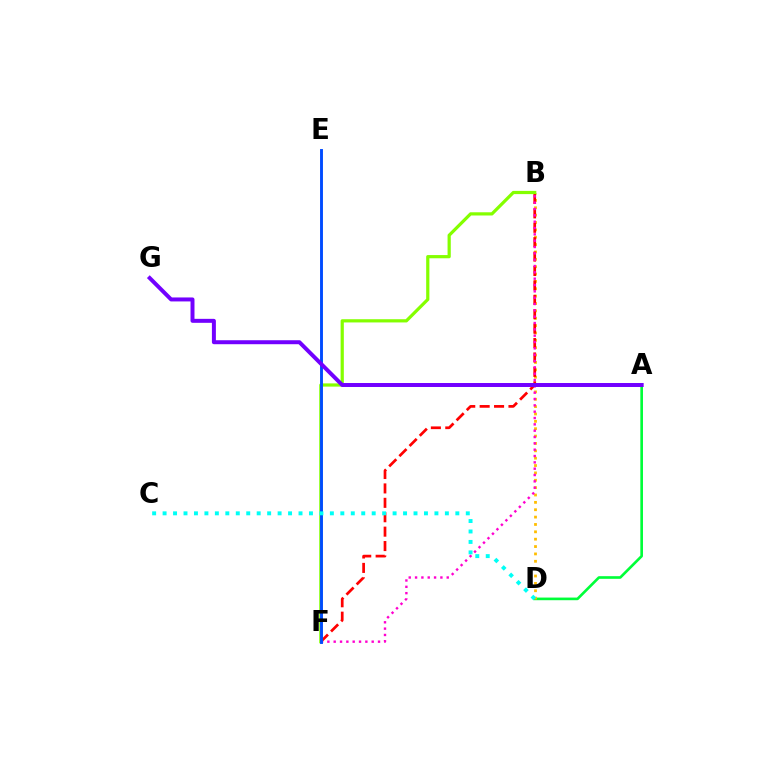{('A', 'D'): [{'color': '#00ff39', 'line_style': 'solid', 'thickness': 1.91}], ('B', 'D'): [{'color': '#ffbd00', 'line_style': 'dotted', 'thickness': 2.0}], ('B', 'F'): [{'color': '#ff0000', 'line_style': 'dashed', 'thickness': 1.96}, {'color': '#84ff00', 'line_style': 'solid', 'thickness': 2.31}, {'color': '#ff00cf', 'line_style': 'dotted', 'thickness': 1.72}], ('E', 'F'): [{'color': '#004bff', 'line_style': 'solid', 'thickness': 2.09}], ('C', 'D'): [{'color': '#00fff6', 'line_style': 'dotted', 'thickness': 2.84}], ('A', 'G'): [{'color': '#7200ff', 'line_style': 'solid', 'thickness': 2.86}]}